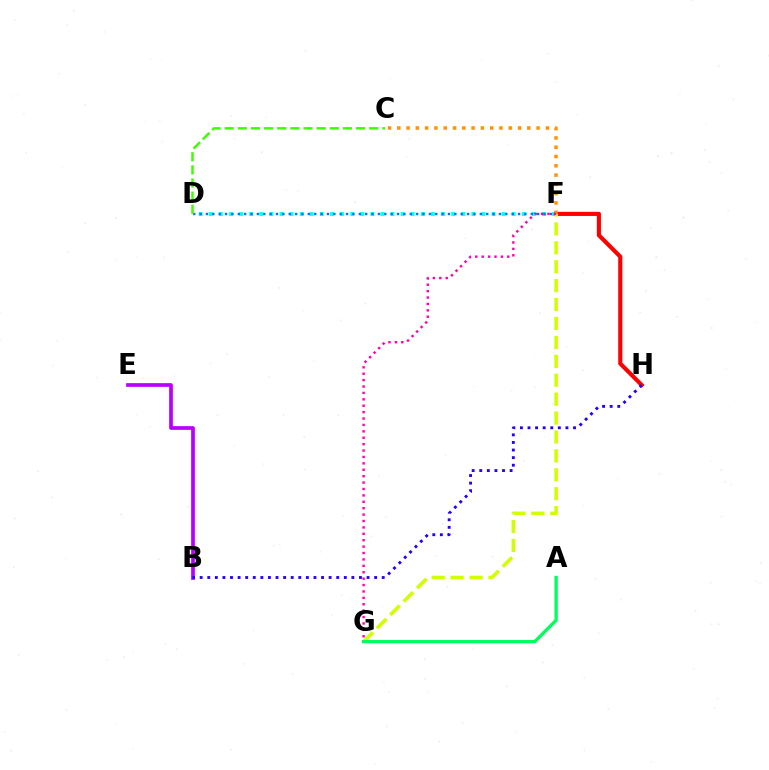{('D', 'F'): [{'color': '#00fff6', 'line_style': 'dotted', 'thickness': 2.74}, {'color': '#0074ff', 'line_style': 'dotted', 'thickness': 1.73}], ('B', 'E'): [{'color': '#b900ff', 'line_style': 'solid', 'thickness': 2.67}], ('F', 'H'): [{'color': '#ff0000', 'line_style': 'solid', 'thickness': 2.96}], ('F', 'G'): [{'color': '#d1ff00', 'line_style': 'dashed', 'thickness': 2.57}, {'color': '#ff00ac', 'line_style': 'dotted', 'thickness': 1.74}], ('C', 'F'): [{'color': '#ff9400', 'line_style': 'dotted', 'thickness': 2.52}], ('B', 'H'): [{'color': '#2500ff', 'line_style': 'dotted', 'thickness': 2.06}], ('A', 'G'): [{'color': '#00ff5c', 'line_style': 'solid', 'thickness': 2.38}], ('C', 'D'): [{'color': '#3dff00', 'line_style': 'dashed', 'thickness': 1.79}]}